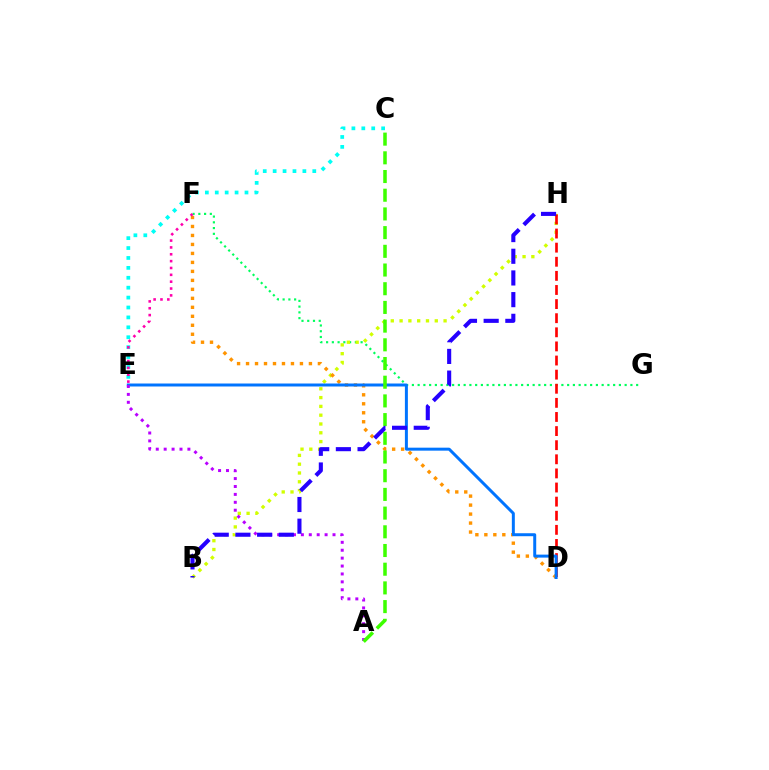{('F', 'G'): [{'color': '#00ff5c', 'line_style': 'dotted', 'thickness': 1.56}], ('B', 'H'): [{'color': '#d1ff00', 'line_style': 'dotted', 'thickness': 2.39}, {'color': '#2500ff', 'line_style': 'dashed', 'thickness': 2.95}], ('D', 'F'): [{'color': '#ff9400', 'line_style': 'dotted', 'thickness': 2.44}], ('C', 'E'): [{'color': '#00fff6', 'line_style': 'dotted', 'thickness': 2.69}], ('D', 'H'): [{'color': '#ff0000', 'line_style': 'dashed', 'thickness': 1.92}], ('D', 'E'): [{'color': '#0074ff', 'line_style': 'solid', 'thickness': 2.14}], ('A', 'E'): [{'color': '#b900ff', 'line_style': 'dotted', 'thickness': 2.15}], ('E', 'F'): [{'color': '#ff00ac', 'line_style': 'dotted', 'thickness': 1.86}], ('A', 'C'): [{'color': '#3dff00', 'line_style': 'dashed', 'thickness': 2.54}]}